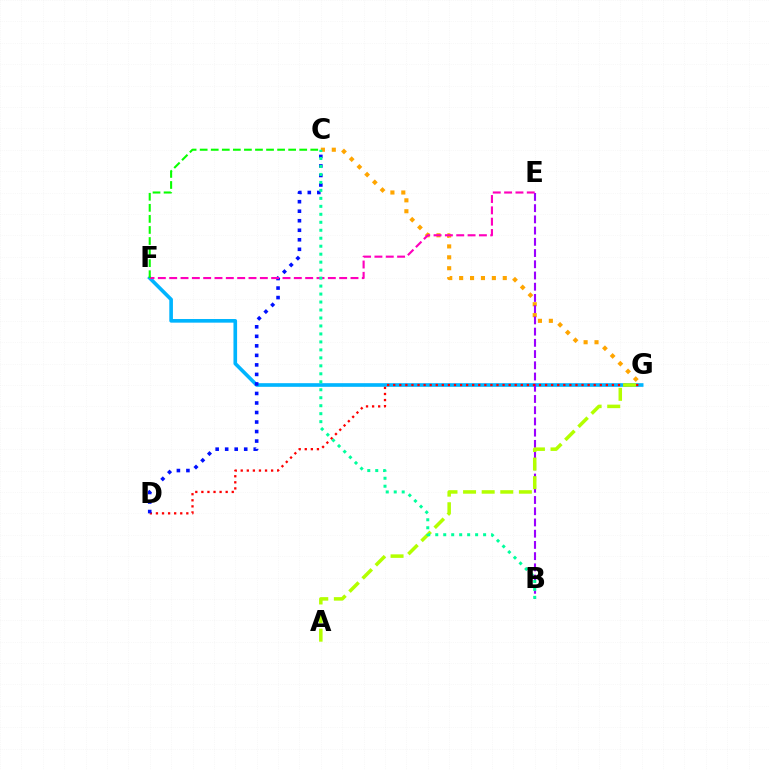{('F', 'G'): [{'color': '#00b5ff', 'line_style': 'solid', 'thickness': 2.62}], ('C', 'G'): [{'color': '#ffa500', 'line_style': 'dotted', 'thickness': 2.96}], ('B', 'E'): [{'color': '#9b00ff', 'line_style': 'dashed', 'thickness': 1.52}], ('D', 'G'): [{'color': '#ff0000', 'line_style': 'dotted', 'thickness': 1.65}], ('C', 'D'): [{'color': '#0010ff', 'line_style': 'dotted', 'thickness': 2.59}], ('E', 'F'): [{'color': '#ff00bd', 'line_style': 'dashed', 'thickness': 1.54}], ('C', 'F'): [{'color': '#08ff00', 'line_style': 'dashed', 'thickness': 1.5}], ('A', 'G'): [{'color': '#b3ff00', 'line_style': 'dashed', 'thickness': 2.53}], ('B', 'C'): [{'color': '#00ff9d', 'line_style': 'dotted', 'thickness': 2.17}]}